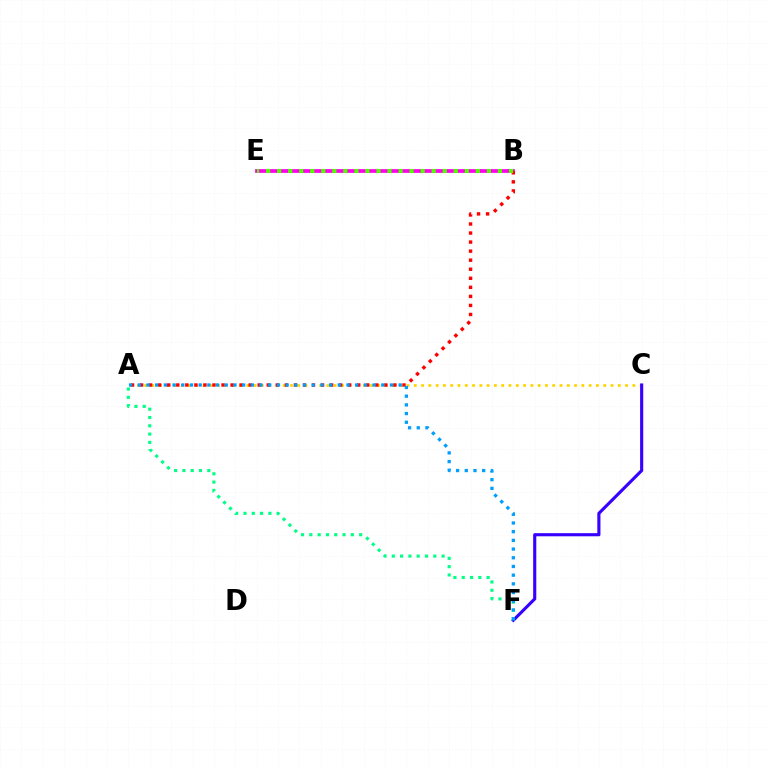{('A', 'C'): [{'color': '#ffd500', 'line_style': 'dotted', 'thickness': 1.98}], ('C', 'F'): [{'color': '#3700ff', 'line_style': 'solid', 'thickness': 2.25}], ('B', 'E'): [{'color': '#ff00ed', 'line_style': 'solid', 'thickness': 2.7}, {'color': '#4fff00', 'line_style': 'dotted', 'thickness': 3.0}], ('A', 'B'): [{'color': '#ff0000', 'line_style': 'dotted', 'thickness': 2.46}], ('A', 'F'): [{'color': '#00ff86', 'line_style': 'dotted', 'thickness': 2.26}, {'color': '#009eff', 'line_style': 'dotted', 'thickness': 2.36}]}